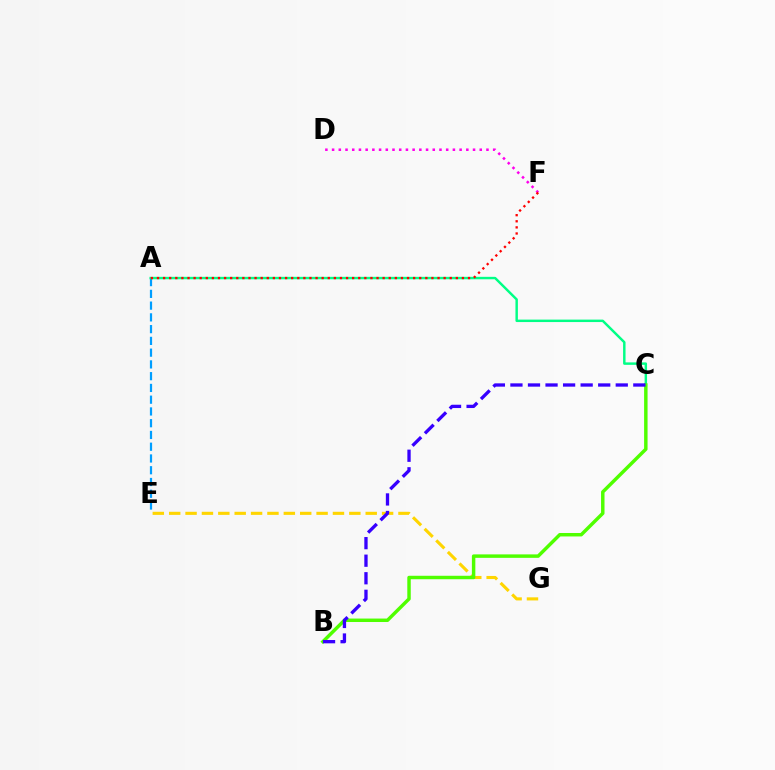{('A', 'E'): [{'color': '#009eff', 'line_style': 'dashed', 'thickness': 1.6}], ('D', 'F'): [{'color': '#ff00ed', 'line_style': 'dotted', 'thickness': 1.82}], ('E', 'G'): [{'color': '#ffd500', 'line_style': 'dashed', 'thickness': 2.22}], ('A', 'C'): [{'color': '#00ff86', 'line_style': 'solid', 'thickness': 1.76}], ('B', 'C'): [{'color': '#4fff00', 'line_style': 'solid', 'thickness': 2.49}, {'color': '#3700ff', 'line_style': 'dashed', 'thickness': 2.38}], ('A', 'F'): [{'color': '#ff0000', 'line_style': 'dotted', 'thickness': 1.66}]}